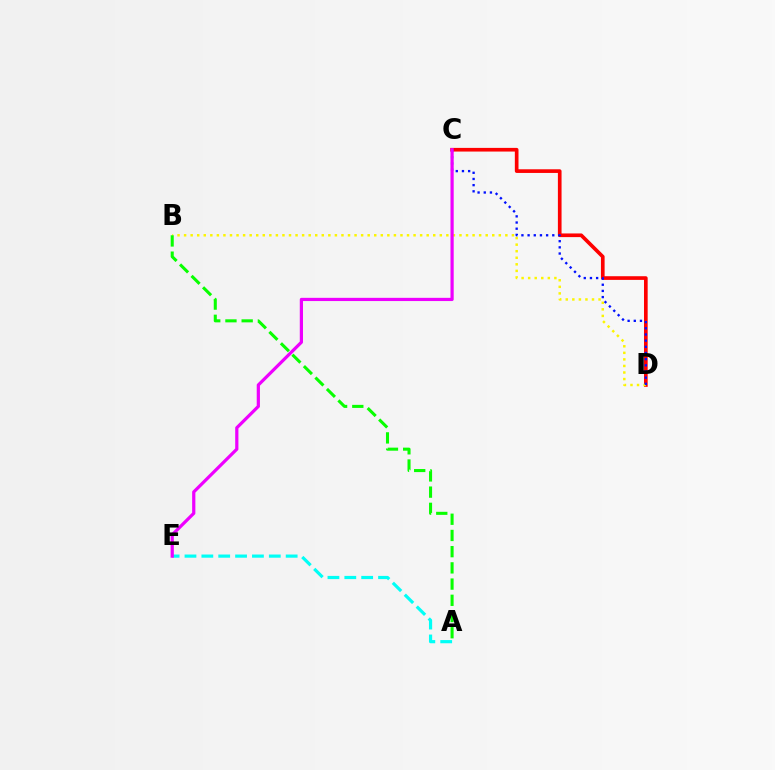{('C', 'D'): [{'color': '#ff0000', 'line_style': 'solid', 'thickness': 2.64}, {'color': '#0010ff', 'line_style': 'dotted', 'thickness': 1.68}], ('A', 'E'): [{'color': '#00fff6', 'line_style': 'dashed', 'thickness': 2.29}], ('B', 'D'): [{'color': '#fcf500', 'line_style': 'dotted', 'thickness': 1.78}], ('A', 'B'): [{'color': '#08ff00', 'line_style': 'dashed', 'thickness': 2.2}], ('C', 'E'): [{'color': '#ee00ff', 'line_style': 'solid', 'thickness': 2.31}]}